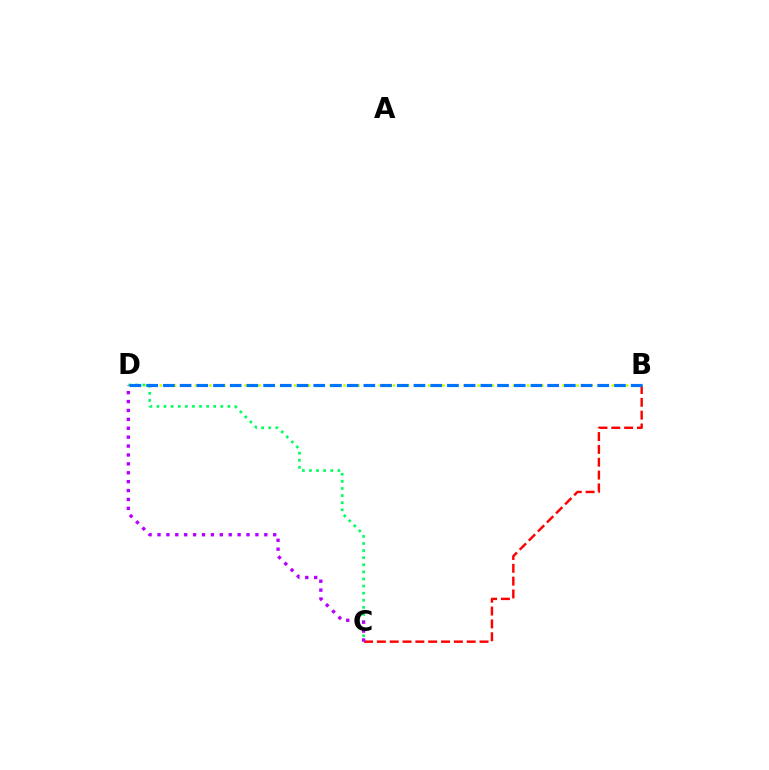{('C', 'D'): [{'color': '#00ff5c', 'line_style': 'dotted', 'thickness': 1.93}, {'color': '#b900ff', 'line_style': 'dotted', 'thickness': 2.42}], ('B', 'C'): [{'color': '#ff0000', 'line_style': 'dashed', 'thickness': 1.74}], ('B', 'D'): [{'color': '#d1ff00', 'line_style': 'dotted', 'thickness': 1.92}, {'color': '#0074ff', 'line_style': 'dashed', 'thickness': 2.27}]}